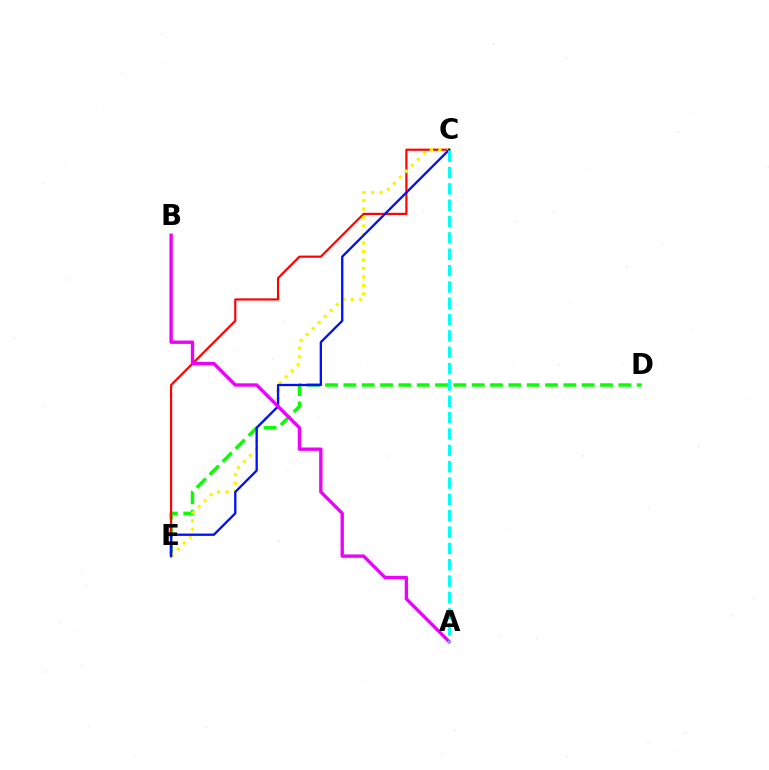{('D', 'E'): [{'color': '#08ff00', 'line_style': 'dashed', 'thickness': 2.49}], ('C', 'E'): [{'color': '#ff0000', 'line_style': 'solid', 'thickness': 1.56}, {'color': '#fcf500', 'line_style': 'dotted', 'thickness': 2.31}, {'color': '#0010ff', 'line_style': 'solid', 'thickness': 1.67}], ('A', 'B'): [{'color': '#ee00ff', 'line_style': 'solid', 'thickness': 2.42}], ('A', 'C'): [{'color': '#00fff6', 'line_style': 'dashed', 'thickness': 2.22}]}